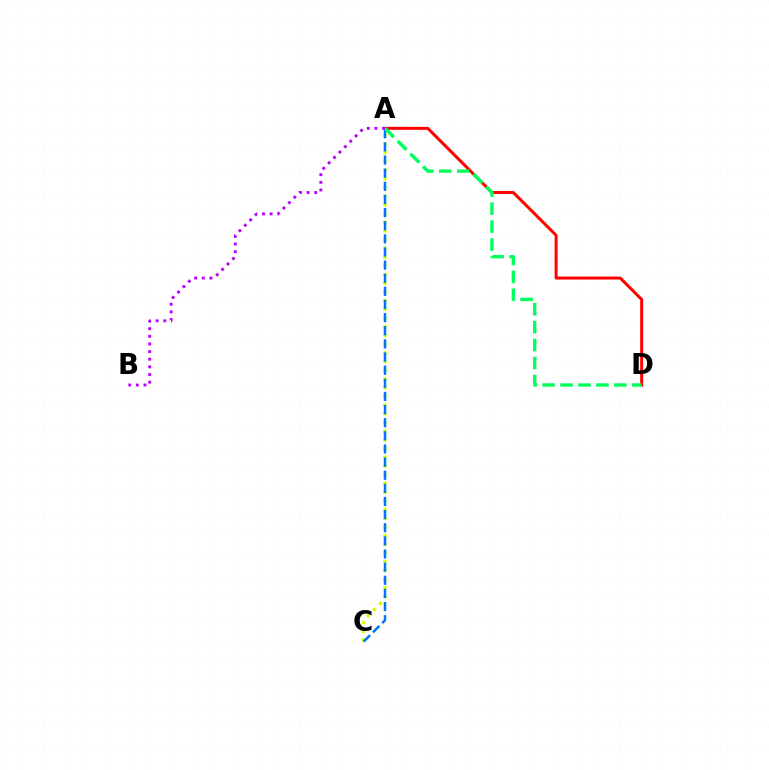{('A', 'C'): [{'color': '#d1ff00', 'line_style': 'dotted', 'thickness': 2.37}, {'color': '#0074ff', 'line_style': 'dashed', 'thickness': 1.78}], ('A', 'D'): [{'color': '#ff0000', 'line_style': 'solid', 'thickness': 2.14}, {'color': '#00ff5c', 'line_style': 'dashed', 'thickness': 2.43}], ('A', 'B'): [{'color': '#b900ff', 'line_style': 'dotted', 'thickness': 2.08}]}